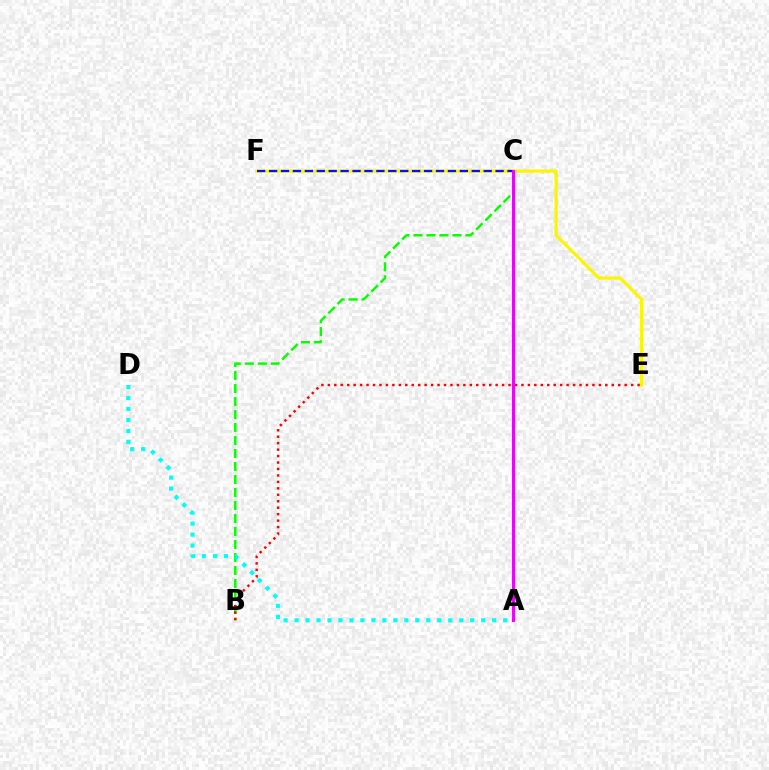{('B', 'C'): [{'color': '#08ff00', 'line_style': 'dashed', 'thickness': 1.77}], ('B', 'E'): [{'color': '#ff0000', 'line_style': 'dotted', 'thickness': 1.75}], ('E', 'F'): [{'color': '#fcf500', 'line_style': 'solid', 'thickness': 2.33}], ('A', 'D'): [{'color': '#00fff6', 'line_style': 'dotted', 'thickness': 2.98}], ('C', 'F'): [{'color': '#0010ff', 'line_style': 'dashed', 'thickness': 1.62}], ('A', 'C'): [{'color': '#ee00ff', 'line_style': 'solid', 'thickness': 2.13}]}